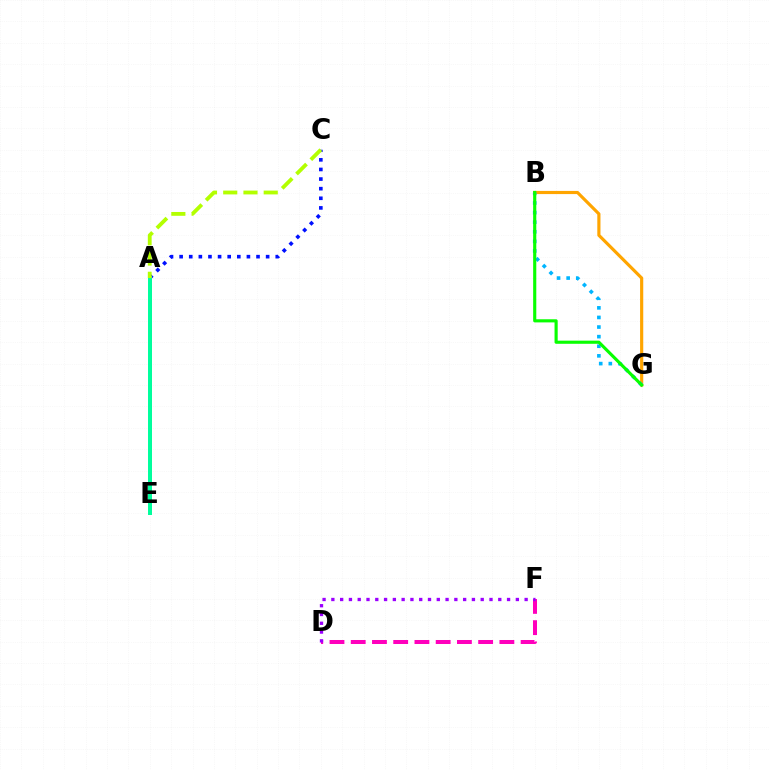{('D', 'F'): [{'color': '#ff00bd', 'line_style': 'dashed', 'thickness': 2.89}, {'color': '#9b00ff', 'line_style': 'dotted', 'thickness': 2.39}], ('A', 'E'): [{'color': '#ff0000', 'line_style': 'solid', 'thickness': 1.9}, {'color': '#00ff9d', 'line_style': 'solid', 'thickness': 2.86}], ('B', 'G'): [{'color': '#ffa500', 'line_style': 'solid', 'thickness': 2.27}, {'color': '#00b5ff', 'line_style': 'dotted', 'thickness': 2.61}, {'color': '#08ff00', 'line_style': 'solid', 'thickness': 2.26}], ('A', 'C'): [{'color': '#0010ff', 'line_style': 'dotted', 'thickness': 2.61}, {'color': '#b3ff00', 'line_style': 'dashed', 'thickness': 2.75}]}